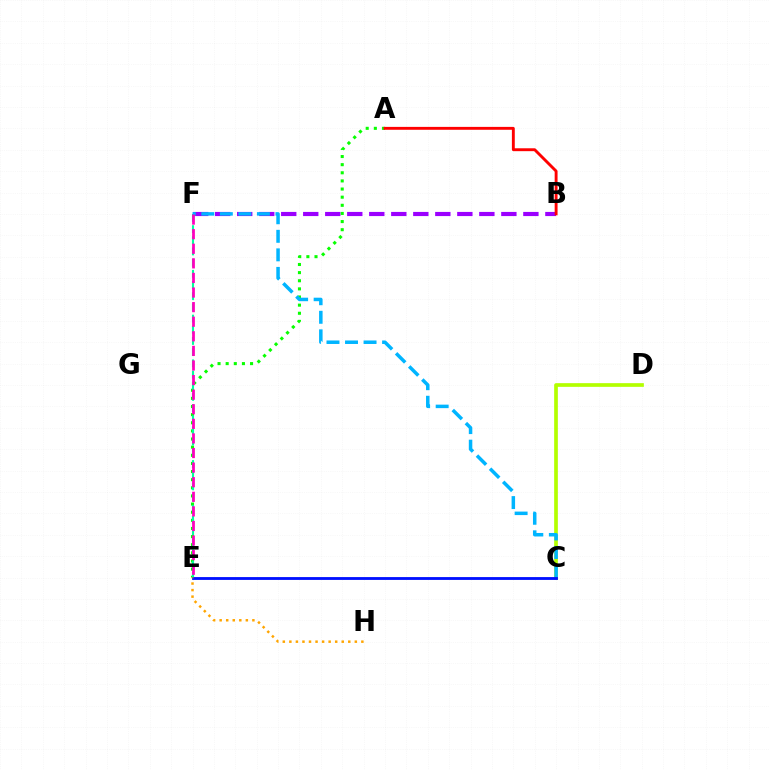{('B', 'F'): [{'color': '#9b00ff', 'line_style': 'dashed', 'thickness': 2.99}], ('A', 'E'): [{'color': '#08ff00', 'line_style': 'dotted', 'thickness': 2.21}], ('E', 'F'): [{'color': '#00ff9d', 'line_style': 'dashed', 'thickness': 1.52}, {'color': '#ff00bd', 'line_style': 'dashed', 'thickness': 1.98}], ('C', 'D'): [{'color': '#b3ff00', 'line_style': 'solid', 'thickness': 2.65}], ('C', 'F'): [{'color': '#00b5ff', 'line_style': 'dashed', 'thickness': 2.52}], ('C', 'E'): [{'color': '#0010ff', 'line_style': 'solid', 'thickness': 2.04}], ('A', 'B'): [{'color': '#ff0000', 'line_style': 'solid', 'thickness': 2.08}], ('E', 'H'): [{'color': '#ffa500', 'line_style': 'dotted', 'thickness': 1.78}]}